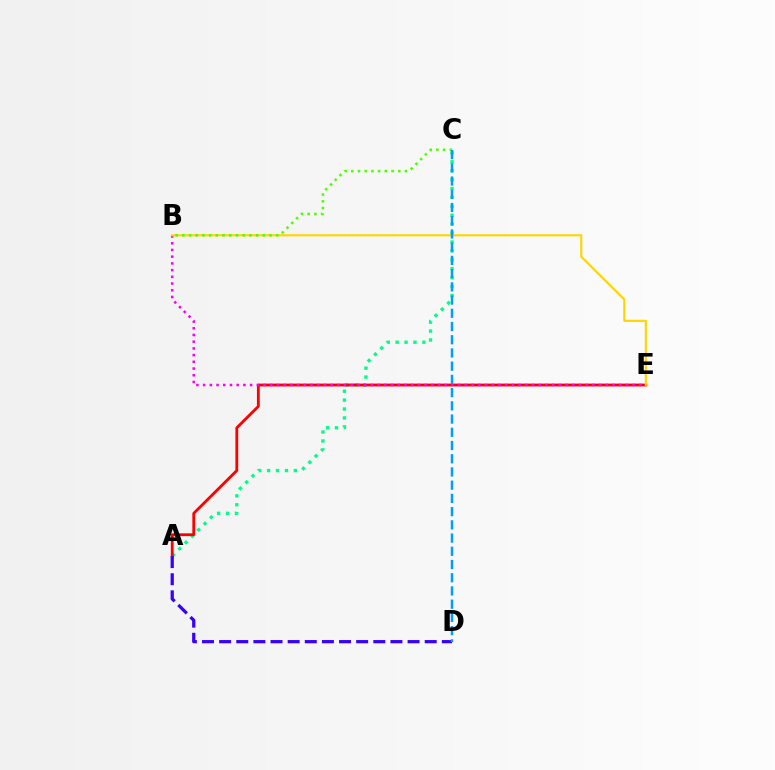{('A', 'C'): [{'color': '#00ff86', 'line_style': 'dotted', 'thickness': 2.42}], ('A', 'E'): [{'color': '#ff0000', 'line_style': 'solid', 'thickness': 2.02}], ('A', 'D'): [{'color': '#3700ff', 'line_style': 'dashed', 'thickness': 2.33}], ('B', 'E'): [{'color': '#ff00ed', 'line_style': 'dotted', 'thickness': 1.82}, {'color': '#ffd500', 'line_style': 'solid', 'thickness': 1.53}], ('B', 'C'): [{'color': '#4fff00', 'line_style': 'dotted', 'thickness': 1.82}], ('C', 'D'): [{'color': '#009eff', 'line_style': 'dashed', 'thickness': 1.8}]}